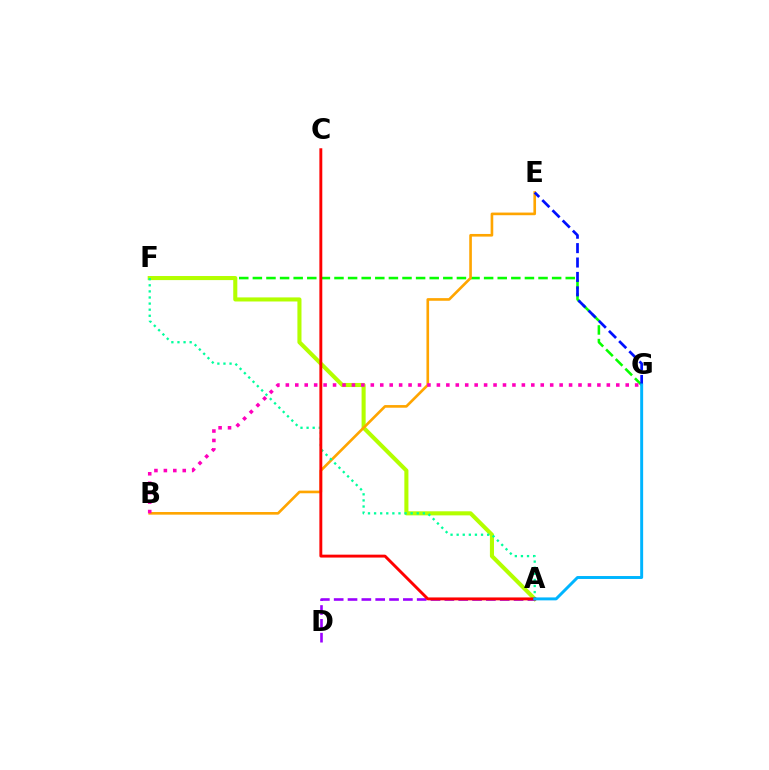{('F', 'G'): [{'color': '#08ff00', 'line_style': 'dashed', 'thickness': 1.85}], ('A', 'F'): [{'color': '#b3ff00', 'line_style': 'solid', 'thickness': 2.94}, {'color': '#00ff9d', 'line_style': 'dotted', 'thickness': 1.66}], ('A', 'D'): [{'color': '#9b00ff', 'line_style': 'dashed', 'thickness': 1.88}], ('B', 'E'): [{'color': '#ffa500', 'line_style': 'solid', 'thickness': 1.9}], ('E', 'G'): [{'color': '#0010ff', 'line_style': 'dashed', 'thickness': 1.96}], ('A', 'C'): [{'color': '#ff0000', 'line_style': 'solid', 'thickness': 2.09}], ('B', 'G'): [{'color': '#ff00bd', 'line_style': 'dotted', 'thickness': 2.57}], ('A', 'G'): [{'color': '#00b5ff', 'line_style': 'solid', 'thickness': 2.12}]}